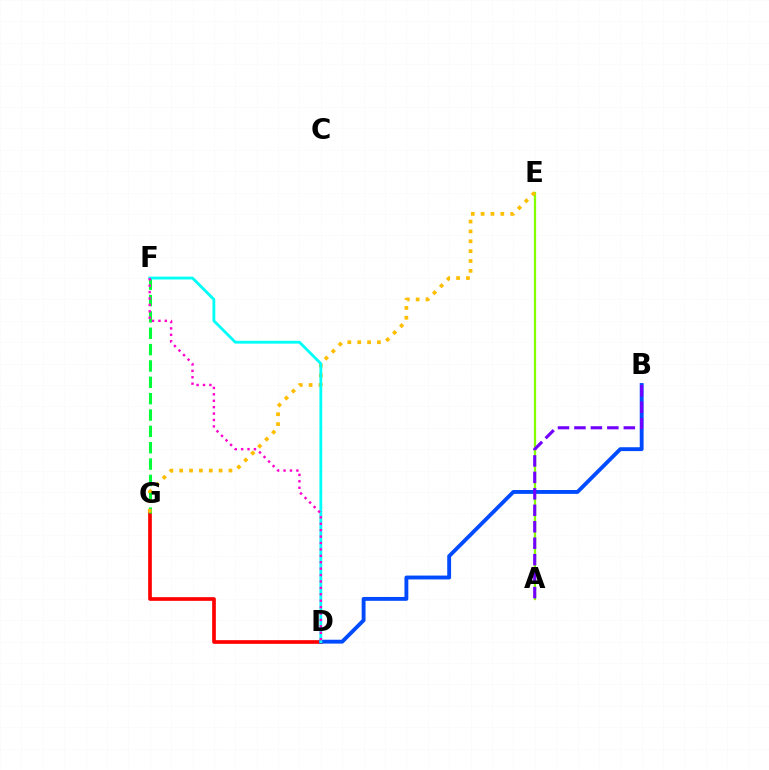{('D', 'G'): [{'color': '#ff0000', 'line_style': 'solid', 'thickness': 2.63}], ('F', 'G'): [{'color': '#00ff39', 'line_style': 'dashed', 'thickness': 2.22}], ('A', 'E'): [{'color': '#84ff00', 'line_style': 'solid', 'thickness': 1.63}], ('E', 'G'): [{'color': '#ffbd00', 'line_style': 'dotted', 'thickness': 2.68}], ('B', 'D'): [{'color': '#004bff', 'line_style': 'solid', 'thickness': 2.78}], ('A', 'B'): [{'color': '#7200ff', 'line_style': 'dashed', 'thickness': 2.24}], ('D', 'F'): [{'color': '#00fff6', 'line_style': 'solid', 'thickness': 2.02}, {'color': '#ff00cf', 'line_style': 'dotted', 'thickness': 1.74}]}